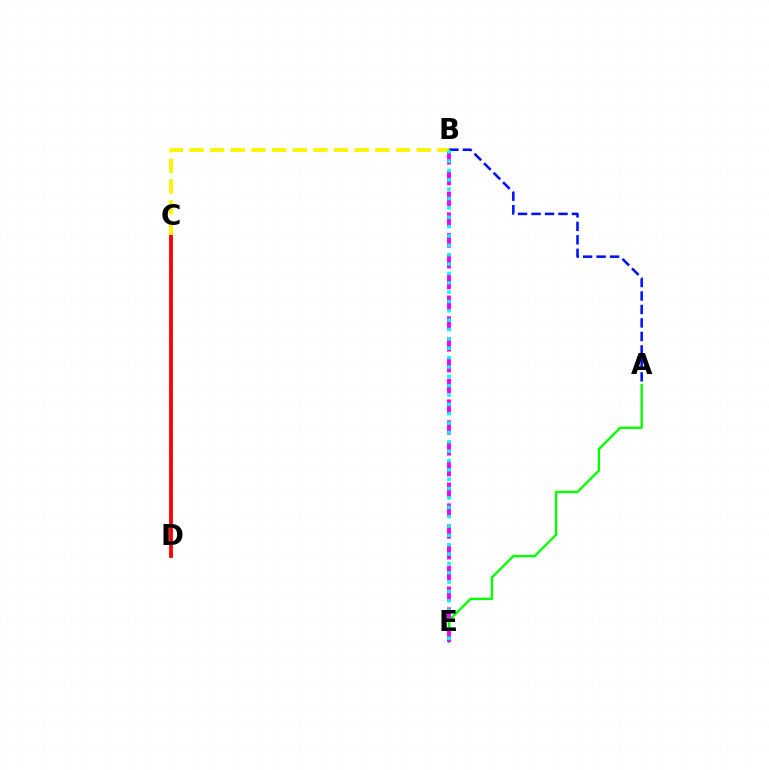{('A', 'B'): [{'color': '#0010ff', 'line_style': 'dashed', 'thickness': 1.83}], ('A', 'E'): [{'color': '#08ff00', 'line_style': 'solid', 'thickness': 1.73}], ('B', 'E'): [{'color': '#ee00ff', 'line_style': 'dashed', 'thickness': 2.82}, {'color': '#00fff6', 'line_style': 'dotted', 'thickness': 2.54}], ('C', 'D'): [{'color': '#ff0000', 'line_style': 'solid', 'thickness': 2.74}], ('B', 'C'): [{'color': '#fcf500', 'line_style': 'dashed', 'thickness': 2.81}]}